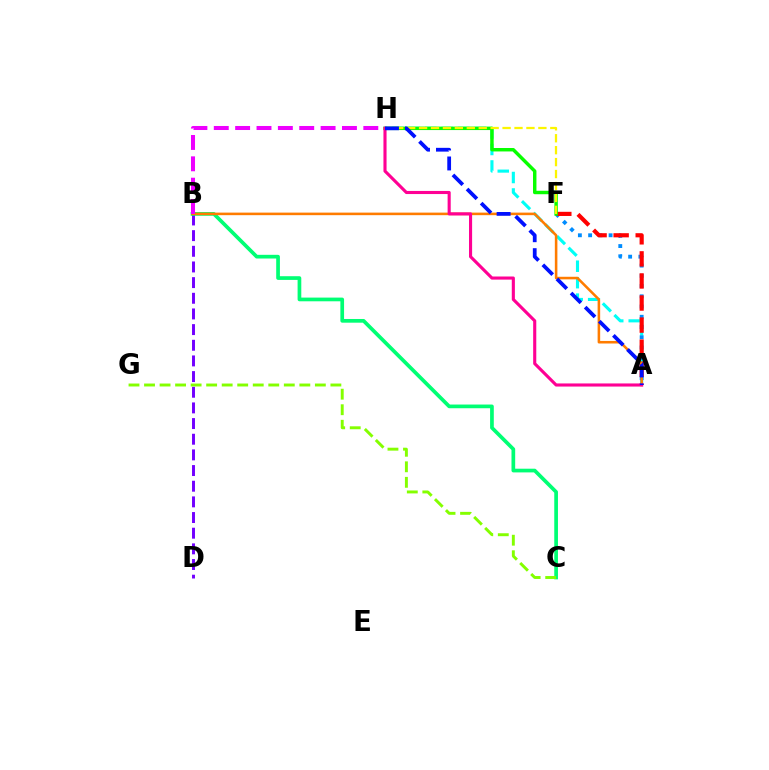{('B', 'D'): [{'color': '#7200ff', 'line_style': 'dashed', 'thickness': 2.13}], ('A', 'H'): [{'color': '#00fff6', 'line_style': 'dashed', 'thickness': 2.24}, {'color': '#ff0094', 'line_style': 'solid', 'thickness': 2.24}, {'color': '#0010ff', 'line_style': 'dashed', 'thickness': 2.71}], ('A', 'F'): [{'color': '#008cff', 'line_style': 'dotted', 'thickness': 2.78}, {'color': '#ff0000', 'line_style': 'dashed', 'thickness': 3.0}], ('B', 'C'): [{'color': '#00ff74', 'line_style': 'solid', 'thickness': 2.66}], ('A', 'B'): [{'color': '#ff7c00', 'line_style': 'solid', 'thickness': 1.84}], ('F', 'H'): [{'color': '#08ff00', 'line_style': 'solid', 'thickness': 2.48}, {'color': '#fcf500', 'line_style': 'dashed', 'thickness': 1.62}], ('B', 'H'): [{'color': '#ee00ff', 'line_style': 'dashed', 'thickness': 2.9}], ('C', 'G'): [{'color': '#84ff00', 'line_style': 'dashed', 'thickness': 2.11}]}